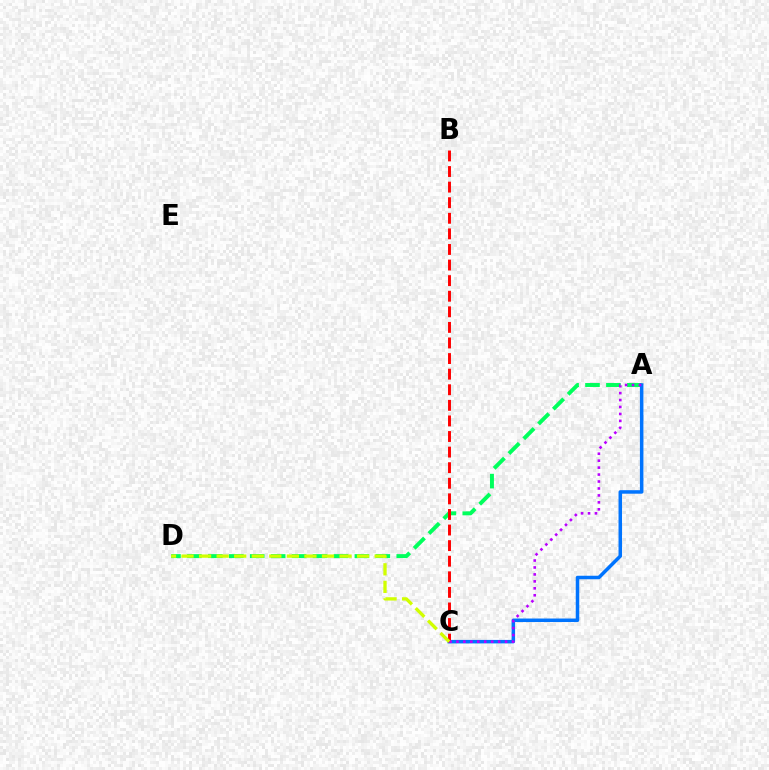{('A', 'D'): [{'color': '#00ff5c', 'line_style': 'dashed', 'thickness': 2.84}], ('A', 'C'): [{'color': '#0074ff', 'line_style': 'solid', 'thickness': 2.53}, {'color': '#b900ff', 'line_style': 'dotted', 'thickness': 1.89}], ('B', 'C'): [{'color': '#ff0000', 'line_style': 'dashed', 'thickness': 2.12}], ('C', 'D'): [{'color': '#d1ff00', 'line_style': 'dashed', 'thickness': 2.38}]}